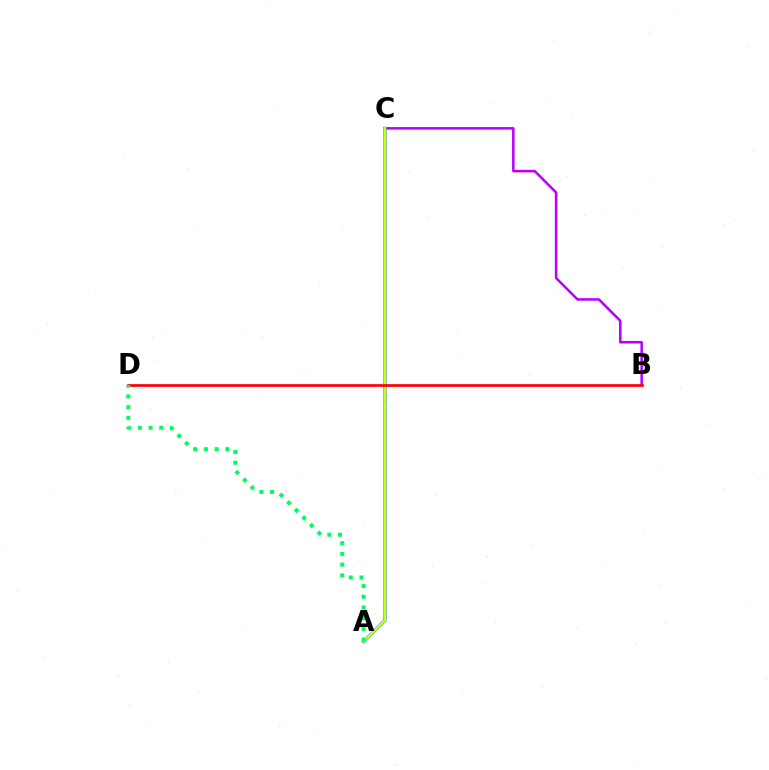{('B', 'C'): [{'color': '#b900ff', 'line_style': 'solid', 'thickness': 1.82}], ('A', 'C'): [{'color': '#0074ff', 'line_style': 'solid', 'thickness': 2.24}, {'color': '#d1ff00', 'line_style': 'solid', 'thickness': 1.79}], ('B', 'D'): [{'color': '#ff0000', 'line_style': 'solid', 'thickness': 1.93}], ('A', 'D'): [{'color': '#00ff5c', 'line_style': 'dotted', 'thickness': 2.91}]}